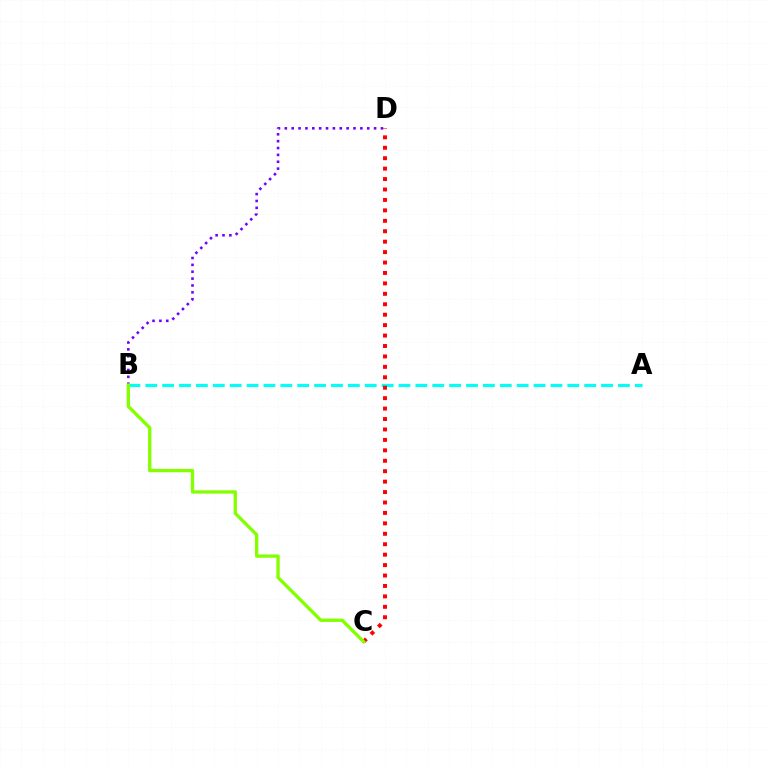{('A', 'B'): [{'color': '#00fff6', 'line_style': 'dashed', 'thickness': 2.29}], ('B', 'D'): [{'color': '#7200ff', 'line_style': 'dotted', 'thickness': 1.87}], ('C', 'D'): [{'color': '#ff0000', 'line_style': 'dotted', 'thickness': 2.83}], ('B', 'C'): [{'color': '#84ff00', 'line_style': 'solid', 'thickness': 2.4}]}